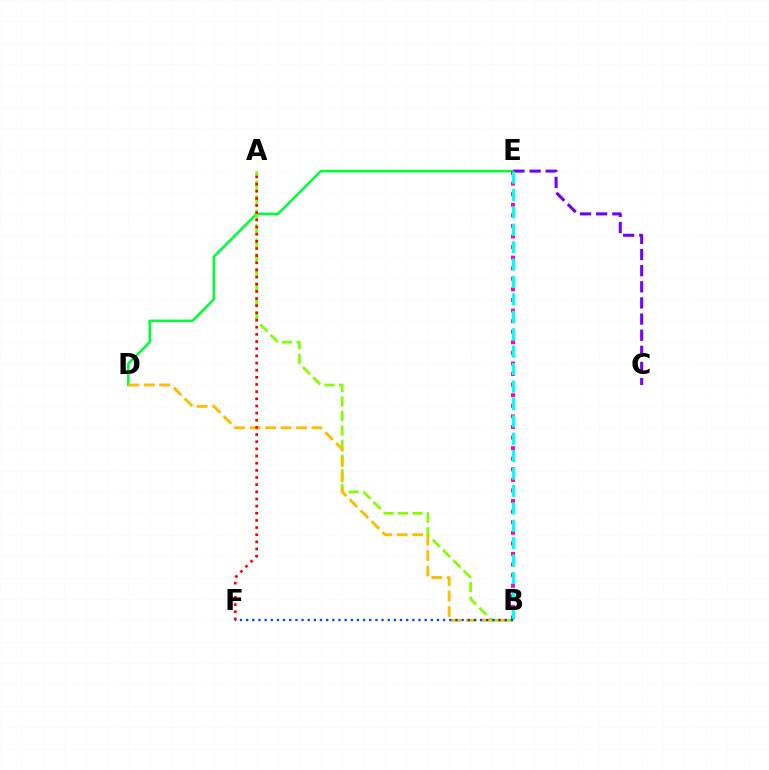{('D', 'E'): [{'color': '#00ff39', 'line_style': 'solid', 'thickness': 1.84}], ('A', 'B'): [{'color': '#84ff00', 'line_style': 'dashed', 'thickness': 1.98}], ('C', 'E'): [{'color': '#7200ff', 'line_style': 'dashed', 'thickness': 2.19}], ('B', 'D'): [{'color': '#ffbd00', 'line_style': 'dashed', 'thickness': 2.1}], ('B', 'E'): [{'color': '#ff00cf', 'line_style': 'dotted', 'thickness': 2.88}, {'color': '#00fff6', 'line_style': 'dashed', 'thickness': 2.37}], ('A', 'F'): [{'color': '#ff0000', 'line_style': 'dotted', 'thickness': 1.94}], ('B', 'F'): [{'color': '#004bff', 'line_style': 'dotted', 'thickness': 1.67}]}